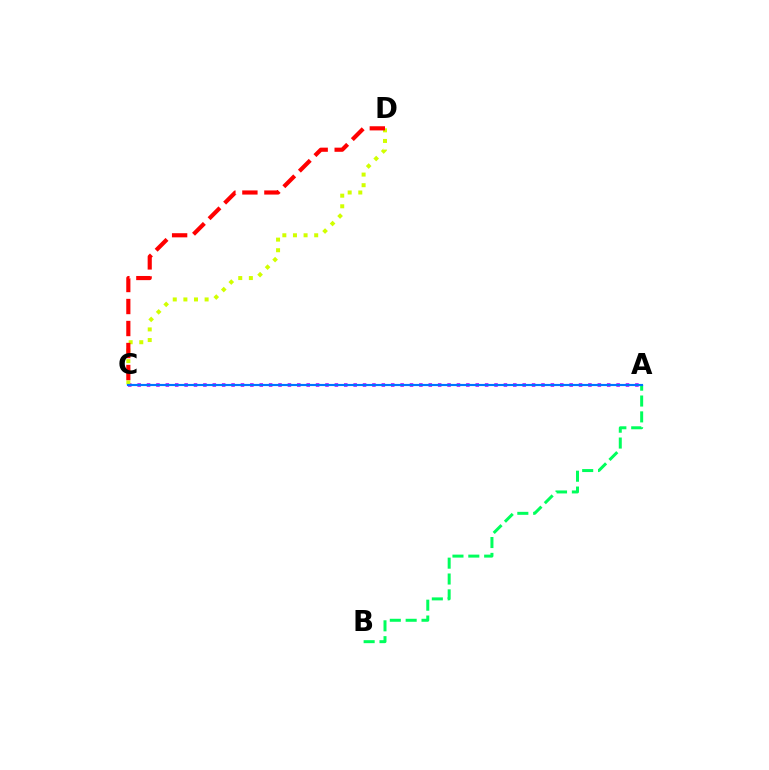{('A', 'C'): [{'color': '#b900ff', 'line_style': 'dotted', 'thickness': 2.55}, {'color': '#0074ff', 'line_style': 'solid', 'thickness': 1.55}], ('A', 'B'): [{'color': '#00ff5c', 'line_style': 'dashed', 'thickness': 2.15}], ('C', 'D'): [{'color': '#d1ff00', 'line_style': 'dotted', 'thickness': 2.89}, {'color': '#ff0000', 'line_style': 'dashed', 'thickness': 2.99}]}